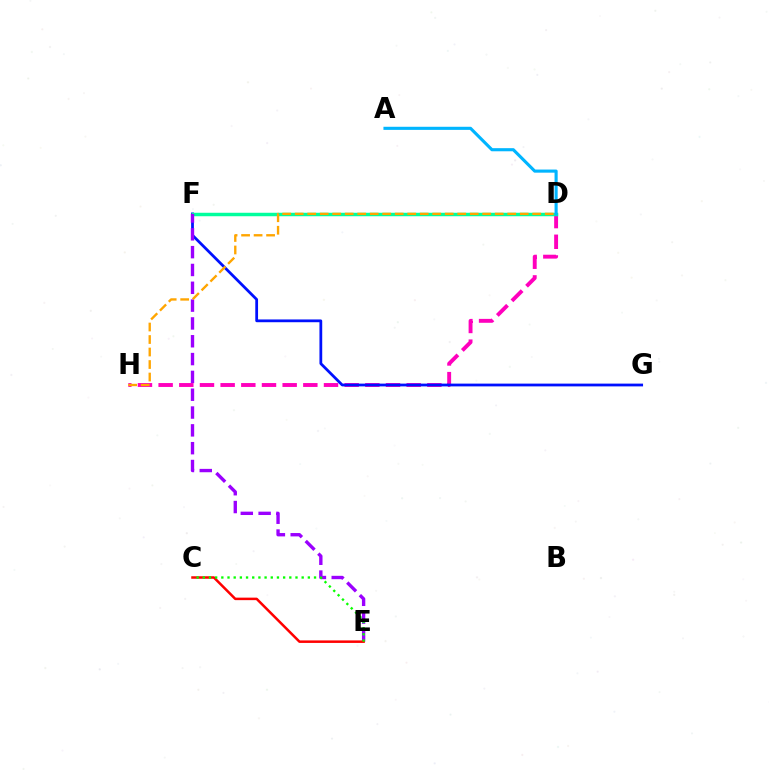{('D', 'H'): [{'color': '#ff00bd', 'line_style': 'dashed', 'thickness': 2.81}, {'color': '#ffa500', 'line_style': 'dashed', 'thickness': 1.7}], ('F', 'G'): [{'color': '#0010ff', 'line_style': 'solid', 'thickness': 2.0}], ('D', 'F'): [{'color': '#b3ff00', 'line_style': 'solid', 'thickness': 1.87}, {'color': '#00ff9d', 'line_style': 'solid', 'thickness': 2.5}], ('E', 'F'): [{'color': '#9b00ff', 'line_style': 'dashed', 'thickness': 2.42}], ('C', 'E'): [{'color': '#ff0000', 'line_style': 'solid', 'thickness': 1.81}, {'color': '#08ff00', 'line_style': 'dotted', 'thickness': 1.68}], ('A', 'D'): [{'color': '#00b5ff', 'line_style': 'solid', 'thickness': 2.24}]}